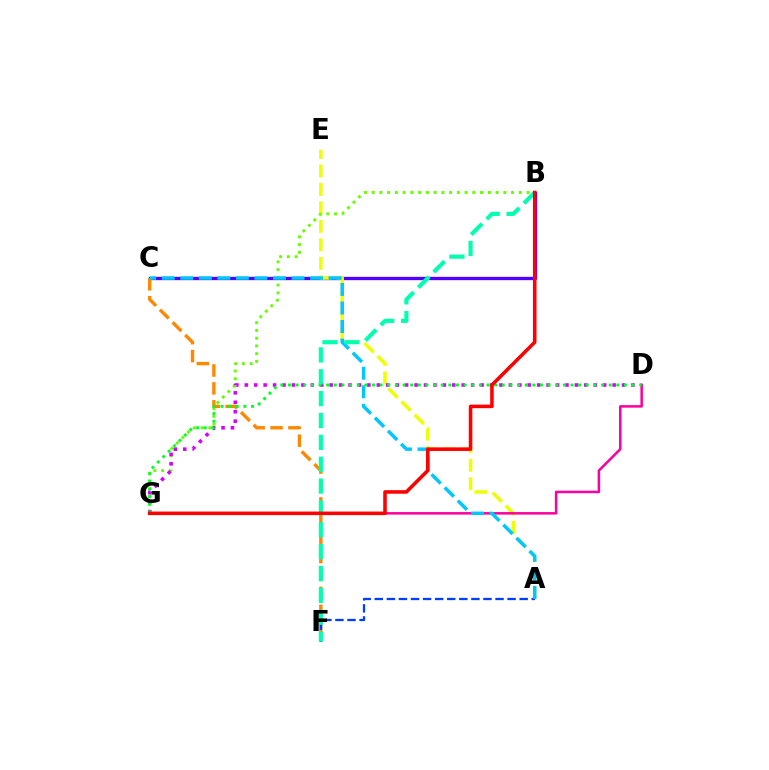{('B', 'C'): [{'color': '#4f00ff', 'line_style': 'solid', 'thickness': 2.39}], ('A', 'E'): [{'color': '#eeff00', 'line_style': 'dashed', 'thickness': 2.51}], ('B', 'G'): [{'color': '#66ff00', 'line_style': 'dotted', 'thickness': 2.1}, {'color': '#ff0000', 'line_style': 'solid', 'thickness': 2.56}], ('C', 'F'): [{'color': '#ff8800', 'line_style': 'dashed', 'thickness': 2.43}], ('A', 'F'): [{'color': '#003fff', 'line_style': 'dashed', 'thickness': 1.64}], ('D', 'G'): [{'color': '#ff00a0', 'line_style': 'solid', 'thickness': 1.82}, {'color': '#d600ff', 'line_style': 'dotted', 'thickness': 2.56}, {'color': '#00ff27', 'line_style': 'dotted', 'thickness': 2.07}], ('A', 'C'): [{'color': '#00c7ff', 'line_style': 'dashed', 'thickness': 2.52}], ('B', 'F'): [{'color': '#00ffaf', 'line_style': 'dashed', 'thickness': 2.97}]}